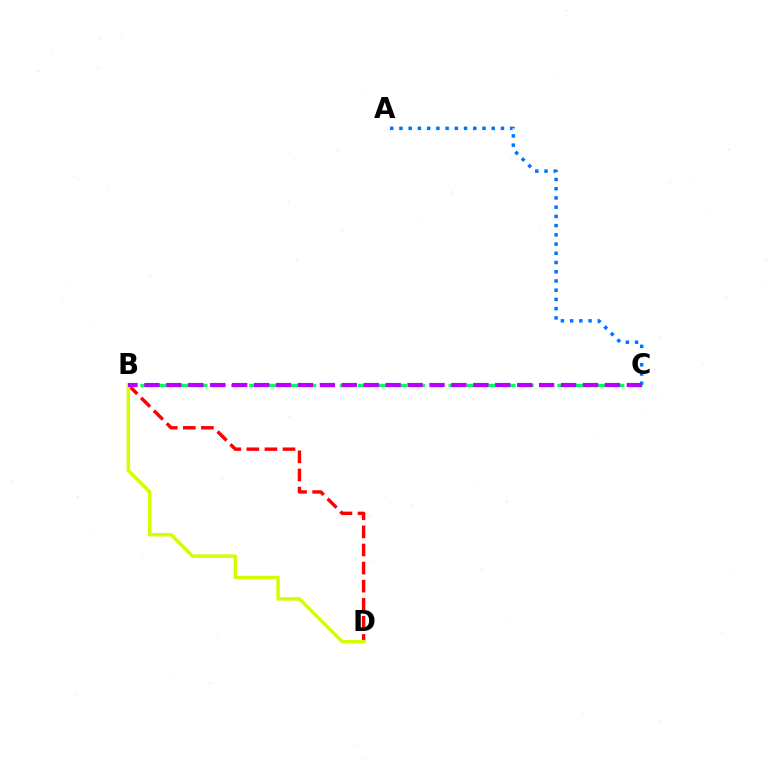{('A', 'C'): [{'color': '#0074ff', 'line_style': 'dotted', 'thickness': 2.51}], ('B', 'D'): [{'color': '#ff0000', 'line_style': 'dashed', 'thickness': 2.46}, {'color': '#d1ff00', 'line_style': 'solid', 'thickness': 2.5}], ('B', 'C'): [{'color': '#00ff5c', 'line_style': 'dashed', 'thickness': 2.46}, {'color': '#b900ff', 'line_style': 'dashed', 'thickness': 2.98}]}